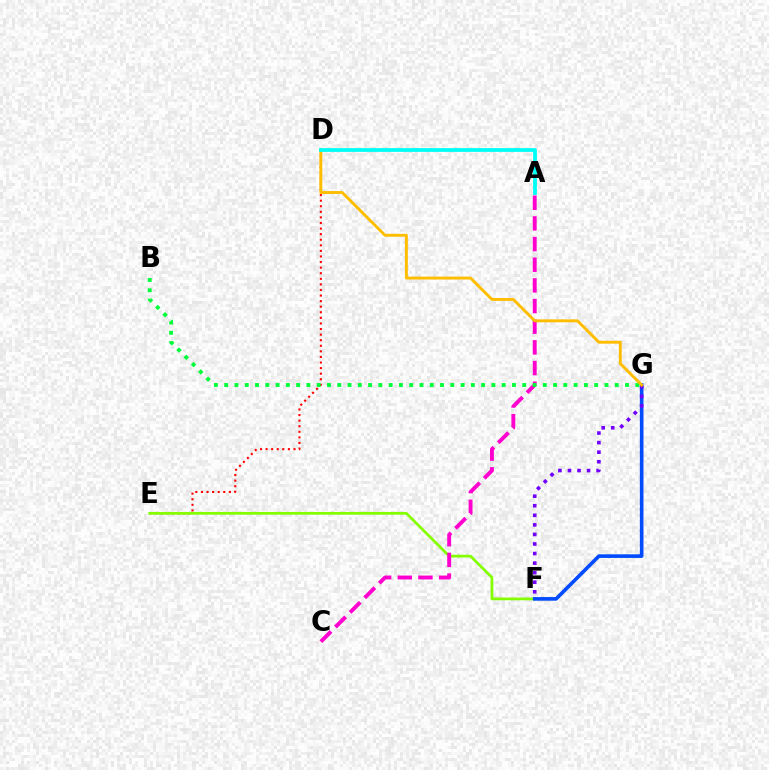{('D', 'E'): [{'color': '#ff0000', 'line_style': 'dotted', 'thickness': 1.52}], ('E', 'F'): [{'color': '#84ff00', 'line_style': 'solid', 'thickness': 1.97}], ('A', 'C'): [{'color': '#ff00cf', 'line_style': 'dashed', 'thickness': 2.81}], ('F', 'G'): [{'color': '#004bff', 'line_style': 'solid', 'thickness': 2.61}, {'color': '#7200ff', 'line_style': 'dotted', 'thickness': 2.6}], ('B', 'G'): [{'color': '#00ff39', 'line_style': 'dotted', 'thickness': 2.79}], ('D', 'G'): [{'color': '#ffbd00', 'line_style': 'solid', 'thickness': 2.09}], ('A', 'D'): [{'color': '#00fff6', 'line_style': 'solid', 'thickness': 2.73}]}